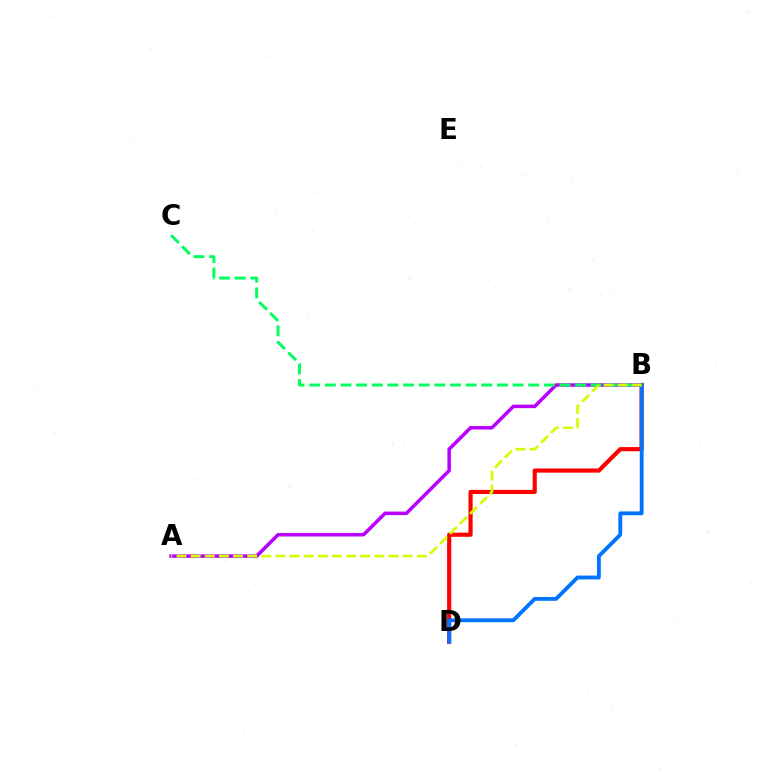{('A', 'B'): [{'color': '#b900ff', 'line_style': 'solid', 'thickness': 2.52}, {'color': '#d1ff00', 'line_style': 'dashed', 'thickness': 1.92}], ('B', 'D'): [{'color': '#ff0000', 'line_style': 'solid', 'thickness': 3.0}, {'color': '#0074ff', 'line_style': 'solid', 'thickness': 2.76}], ('B', 'C'): [{'color': '#00ff5c', 'line_style': 'dashed', 'thickness': 2.12}]}